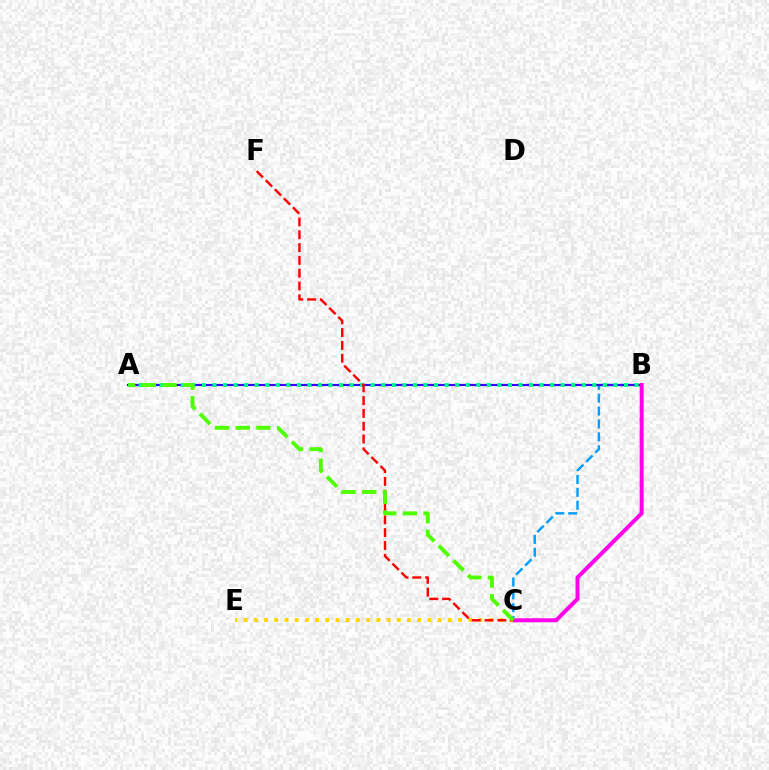{('B', 'C'): [{'color': '#009eff', 'line_style': 'dashed', 'thickness': 1.75}, {'color': '#ff00ed', 'line_style': 'solid', 'thickness': 2.86}], ('A', 'B'): [{'color': '#3700ff', 'line_style': 'solid', 'thickness': 1.55}, {'color': '#00ff86', 'line_style': 'dotted', 'thickness': 2.87}], ('C', 'E'): [{'color': '#ffd500', 'line_style': 'dotted', 'thickness': 2.77}], ('C', 'F'): [{'color': '#ff0000', 'line_style': 'dashed', 'thickness': 1.74}], ('A', 'C'): [{'color': '#4fff00', 'line_style': 'dashed', 'thickness': 2.81}]}